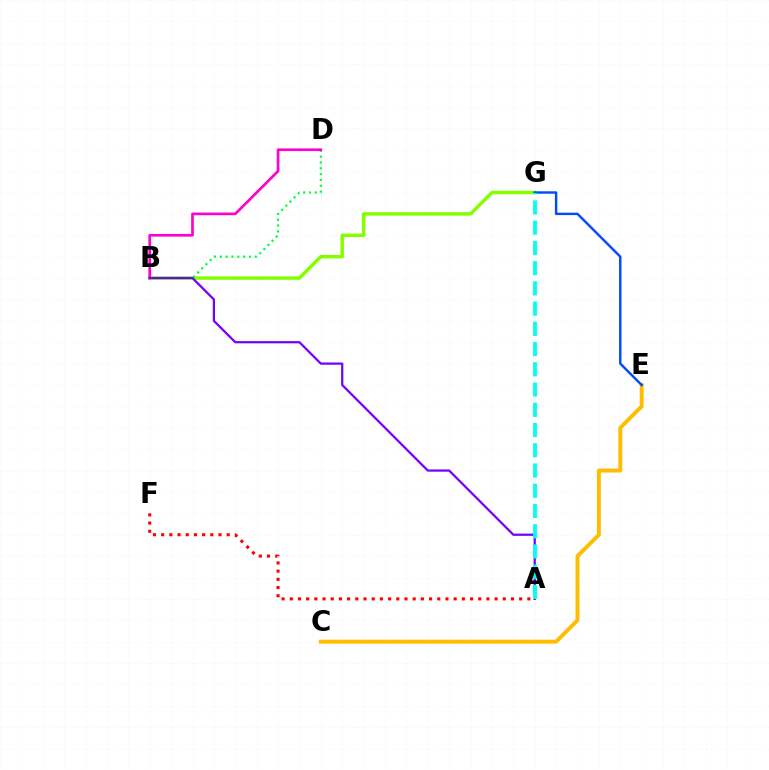{('B', 'G'): [{'color': '#84ff00', 'line_style': 'solid', 'thickness': 2.5}], ('C', 'E'): [{'color': '#ffbd00', 'line_style': 'solid', 'thickness': 2.82}], ('E', 'G'): [{'color': '#004bff', 'line_style': 'solid', 'thickness': 1.75}], ('B', 'D'): [{'color': '#00ff39', 'line_style': 'dotted', 'thickness': 1.58}, {'color': '#ff00cf', 'line_style': 'solid', 'thickness': 1.93}], ('A', 'B'): [{'color': '#7200ff', 'line_style': 'solid', 'thickness': 1.6}], ('A', 'G'): [{'color': '#00fff6', 'line_style': 'dashed', 'thickness': 2.75}], ('A', 'F'): [{'color': '#ff0000', 'line_style': 'dotted', 'thickness': 2.23}]}